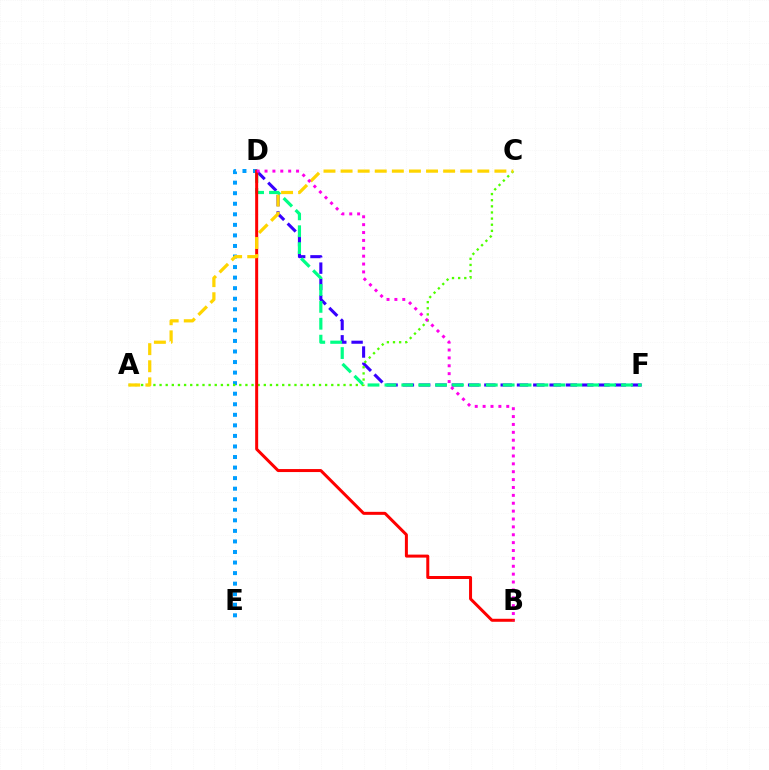{('D', 'F'): [{'color': '#3700ff', 'line_style': 'dashed', 'thickness': 2.22}, {'color': '#00ff86', 'line_style': 'dashed', 'thickness': 2.3}], ('D', 'E'): [{'color': '#009eff', 'line_style': 'dotted', 'thickness': 2.87}], ('A', 'C'): [{'color': '#4fff00', 'line_style': 'dotted', 'thickness': 1.67}, {'color': '#ffd500', 'line_style': 'dashed', 'thickness': 2.32}], ('B', 'D'): [{'color': '#ff0000', 'line_style': 'solid', 'thickness': 2.16}, {'color': '#ff00ed', 'line_style': 'dotted', 'thickness': 2.14}]}